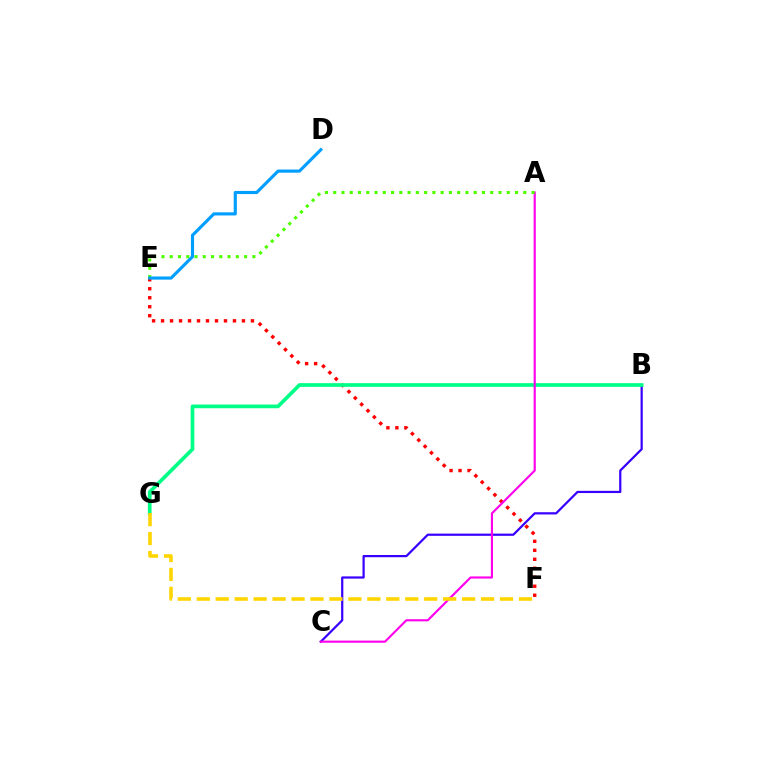{('E', 'F'): [{'color': '#ff0000', 'line_style': 'dotted', 'thickness': 2.44}], ('B', 'C'): [{'color': '#3700ff', 'line_style': 'solid', 'thickness': 1.6}], ('B', 'G'): [{'color': '#00ff86', 'line_style': 'solid', 'thickness': 2.65}], ('A', 'C'): [{'color': '#ff00ed', 'line_style': 'solid', 'thickness': 1.54}], ('A', 'E'): [{'color': '#4fff00', 'line_style': 'dotted', 'thickness': 2.25}], ('D', 'E'): [{'color': '#009eff', 'line_style': 'solid', 'thickness': 2.26}], ('F', 'G'): [{'color': '#ffd500', 'line_style': 'dashed', 'thickness': 2.57}]}